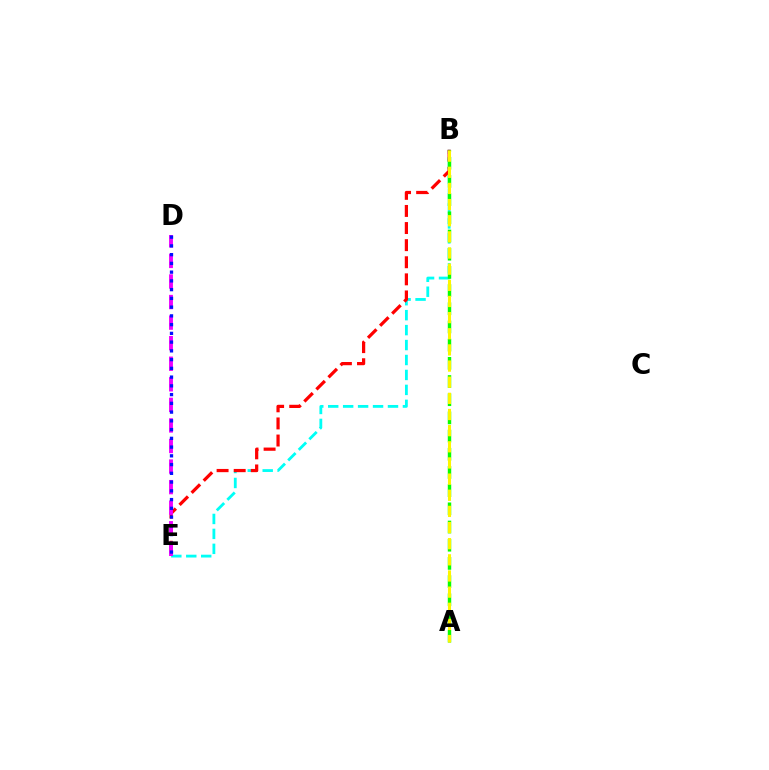{('B', 'E'): [{'color': '#00fff6', 'line_style': 'dashed', 'thickness': 2.03}, {'color': '#ff0000', 'line_style': 'dashed', 'thickness': 2.32}], ('D', 'E'): [{'color': '#ee00ff', 'line_style': 'dashed', 'thickness': 2.79}, {'color': '#0010ff', 'line_style': 'dotted', 'thickness': 2.38}], ('A', 'B'): [{'color': '#08ff00', 'line_style': 'dashed', 'thickness': 2.47}, {'color': '#fcf500', 'line_style': 'dashed', 'thickness': 2.19}]}